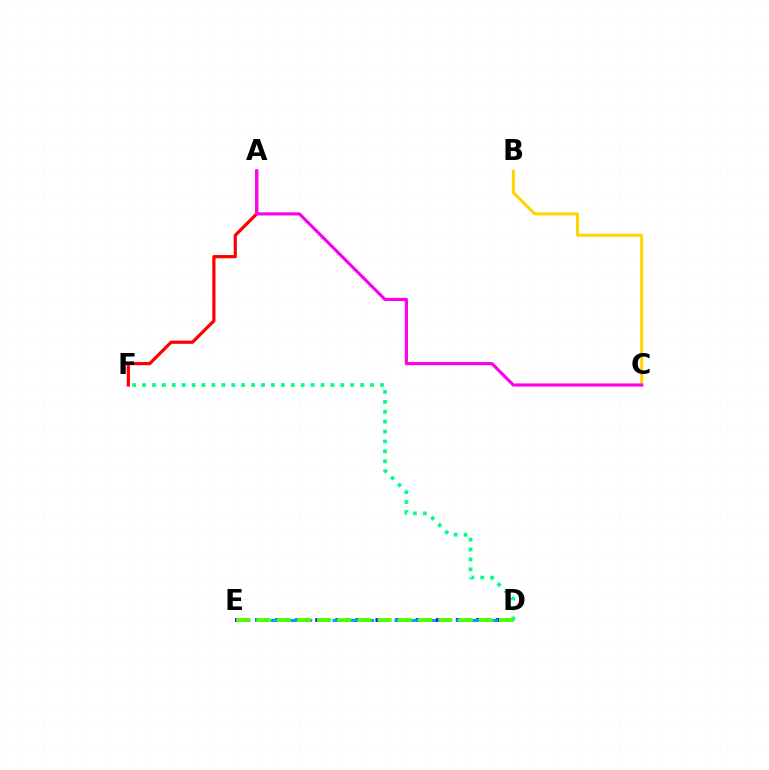{('A', 'F'): [{'color': '#ff0000', 'line_style': 'solid', 'thickness': 2.3}], ('D', 'F'): [{'color': '#00ff86', 'line_style': 'dotted', 'thickness': 2.69}], ('B', 'C'): [{'color': '#ffd500', 'line_style': 'solid', 'thickness': 2.18}], ('D', 'E'): [{'color': '#3700ff', 'line_style': 'dotted', 'thickness': 2.73}, {'color': '#009eff', 'line_style': 'dashed', 'thickness': 2.1}, {'color': '#4fff00', 'line_style': 'dashed', 'thickness': 2.75}], ('A', 'C'): [{'color': '#ff00ed', 'line_style': 'solid', 'thickness': 2.28}]}